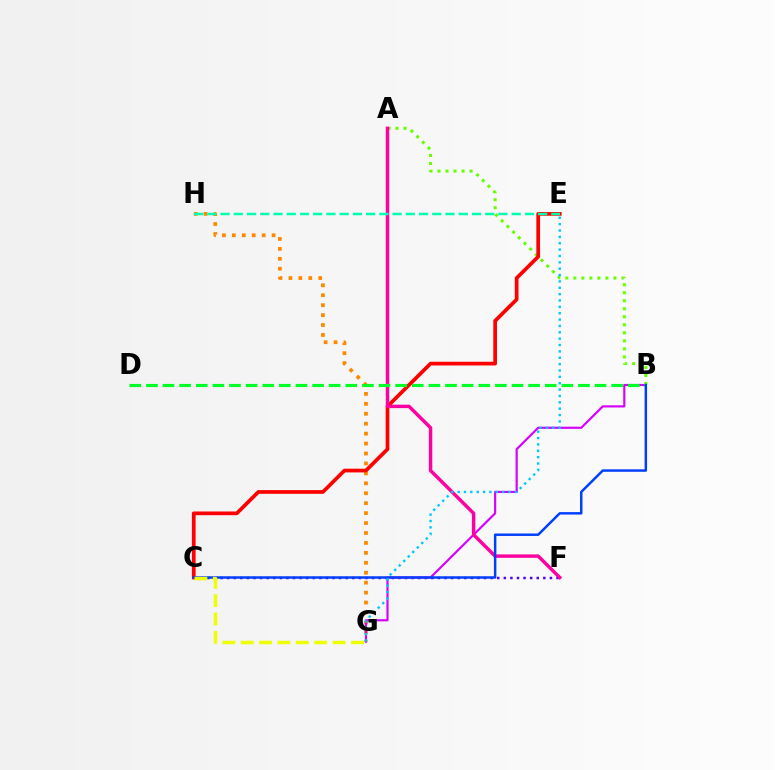{('C', 'F'): [{'color': '#4f00ff', 'line_style': 'dotted', 'thickness': 1.79}], ('G', 'H'): [{'color': '#ff8800', 'line_style': 'dotted', 'thickness': 2.7}], ('B', 'G'): [{'color': '#d600ff', 'line_style': 'solid', 'thickness': 1.56}], ('A', 'B'): [{'color': '#66ff00', 'line_style': 'dotted', 'thickness': 2.18}], ('C', 'E'): [{'color': '#ff0000', 'line_style': 'solid', 'thickness': 2.67}], ('A', 'F'): [{'color': '#ff00a0', 'line_style': 'solid', 'thickness': 2.48}], ('B', 'D'): [{'color': '#00ff27', 'line_style': 'dashed', 'thickness': 2.26}], ('B', 'C'): [{'color': '#003fff', 'line_style': 'solid', 'thickness': 1.78}], ('C', 'G'): [{'color': '#eeff00', 'line_style': 'dashed', 'thickness': 2.5}], ('E', 'G'): [{'color': '#00c7ff', 'line_style': 'dotted', 'thickness': 1.73}], ('E', 'H'): [{'color': '#00ffaf', 'line_style': 'dashed', 'thickness': 1.8}]}